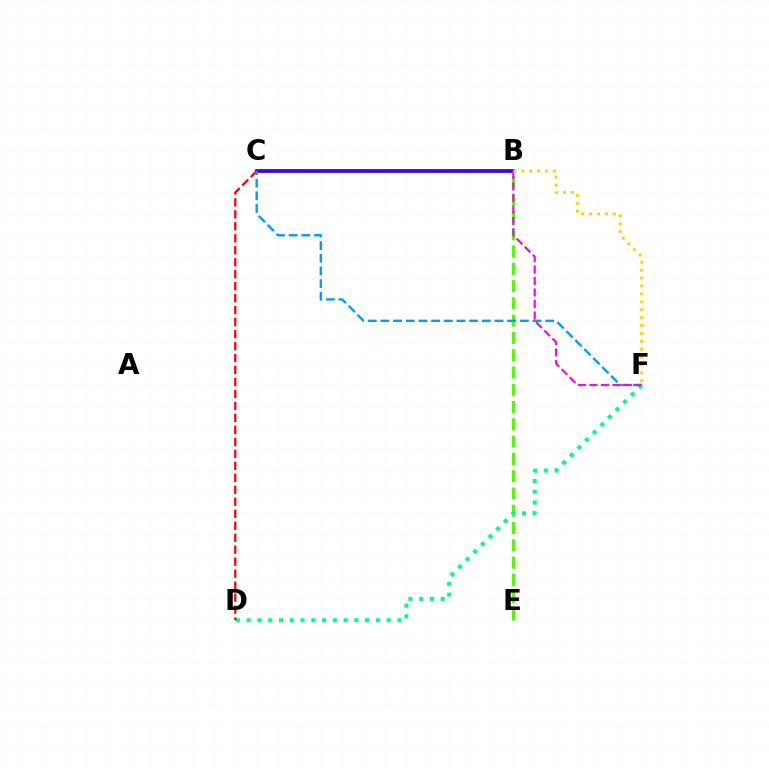{('B', 'E'): [{'color': '#4fff00', 'line_style': 'dashed', 'thickness': 2.35}], ('B', 'C'): [{'color': '#3700ff', 'line_style': 'solid', 'thickness': 2.69}], ('D', 'F'): [{'color': '#00ff86', 'line_style': 'dotted', 'thickness': 2.93}], ('C', 'D'): [{'color': '#ff0000', 'line_style': 'dashed', 'thickness': 1.63}], ('C', 'F'): [{'color': '#009eff', 'line_style': 'dashed', 'thickness': 1.72}], ('B', 'F'): [{'color': '#ff00ed', 'line_style': 'dashed', 'thickness': 1.56}, {'color': '#ffd500', 'line_style': 'dotted', 'thickness': 2.15}]}